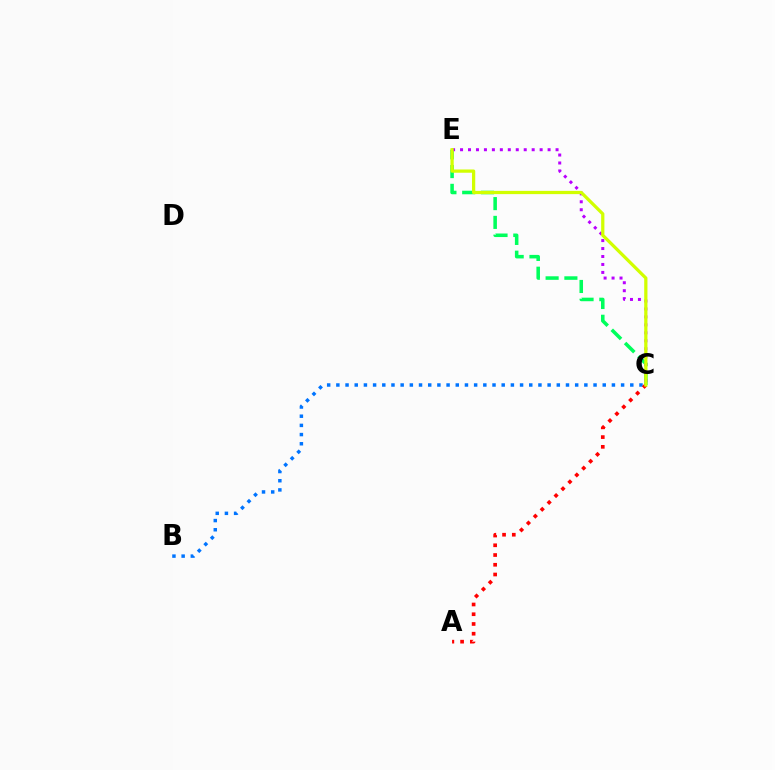{('C', 'E'): [{'color': '#00ff5c', 'line_style': 'dashed', 'thickness': 2.55}, {'color': '#b900ff', 'line_style': 'dotted', 'thickness': 2.16}, {'color': '#d1ff00', 'line_style': 'solid', 'thickness': 2.34}], ('B', 'C'): [{'color': '#0074ff', 'line_style': 'dotted', 'thickness': 2.5}], ('A', 'C'): [{'color': '#ff0000', 'line_style': 'dotted', 'thickness': 2.65}]}